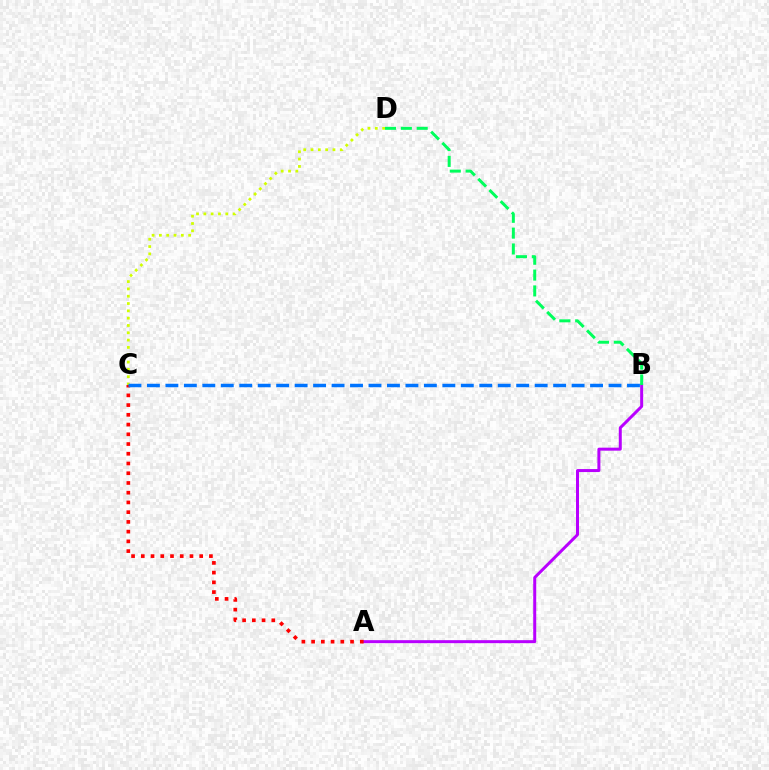{('A', 'B'): [{'color': '#b900ff', 'line_style': 'solid', 'thickness': 2.16}], ('A', 'C'): [{'color': '#ff0000', 'line_style': 'dotted', 'thickness': 2.64}], ('C', 'D'): [{'color': '#d1ff00', 'line_style': 'dotted', 'thickness': 1.99}], ('B', 'C'): [{'color': '#0074ff', 'line_style': 'dashed', 'thickness': 2.51}], ('B', 'D'): [{'color': '#00ff5c', 'line_style': 'dashed', 'thickness': 2.15}]}